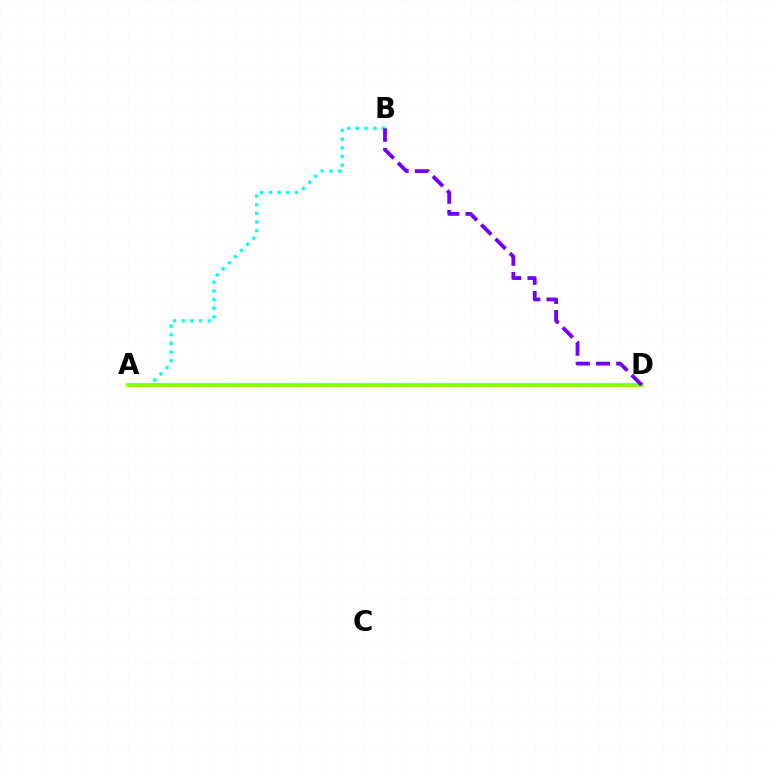{('A', 'B'): [{'color': '#00fff6', 'line_style': 'dotted', 'thickness': 2.35}], ('A', 'D'): [{'color': '#ff0000', 'line_style': 'dotted', 'thickness': 1.72}, {'color': '#84ff00', 'line_style': 'solid', 'thickness': 2.68}], ('B', 'D'): [{'color': '#7200ff', 'line_style': 'dashed', 'thickness': 2.75}]}